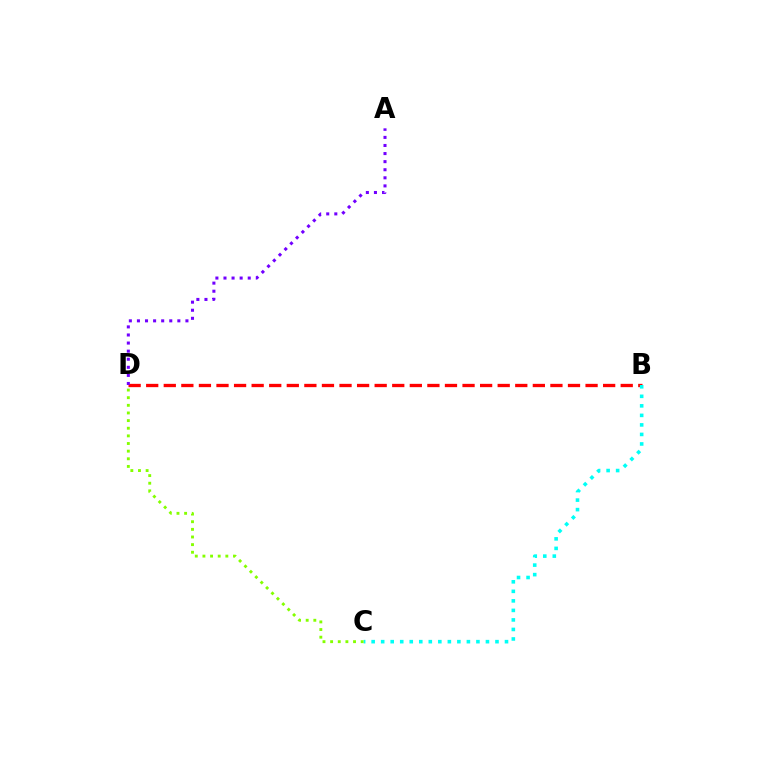{('B', 'D'): [{'color': '#ff0000', 'line_style': 'dashed', 'thickness': 2.39}], ('B', 'C'): [{'color': '#00fff6', 'line_style': 'dotted', 'thickness': 2.59}], ('C', 'D'): [{'color': '#84ff00', 'line_style': 'dotted', 'thickness': 2.08}], ('A', 'D'): [{'color': '#7200ff', 'line_style': 'dotted', 'thickness': 2.2}]}